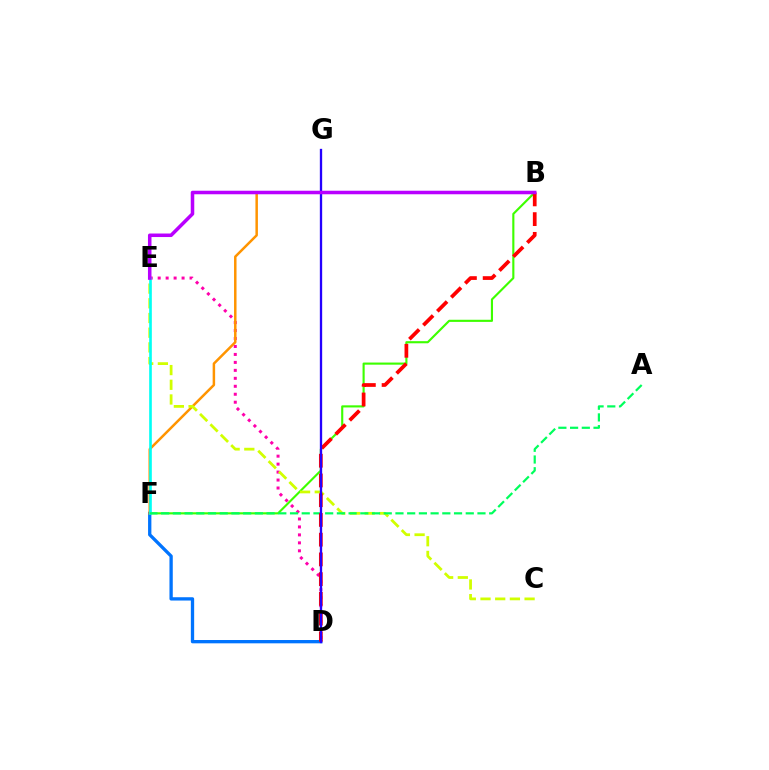{('B', 'F'): [{'color': '#3dff00', 'line_style': 'solid', 'thickness': 1.53}, {'color': '#ff9400', 'line_style': 'solid', 'thickness': 1.79}], ('D', 'E'): [{'color': '#ff00ac', 'line_style': 'dotted', 'thickness': 2.16}], ('D', 'F'): [{'color': '#0074ff', 'line_style': 'solid', 'thickness': 2.38}], ('C', 'E'): [{'color': '#d1ff00', 'line_style': 'dashed', 'thickness': 2.0}], ('E', 'F'): [{'color': '#00fff6', 'line_style': 'solid', 'thickness': 1.9}], ('A', 'F'): [{'color': '#00ff5c', 'line_style': 'dashed', 'thickness': 1.59}], ('B', 'D'): [{'color': '#ff0000', 'line_style': 'dashed', 'thickness': 2.68}], ('D', 'G'): [{'color': '#2500ff', 'line_style': 'solid', 'thickness': 1.67}], ('B', 'E'): [{'color': '#b900ff', 'line_style': 'solid', 'thickness': 2.54}]}